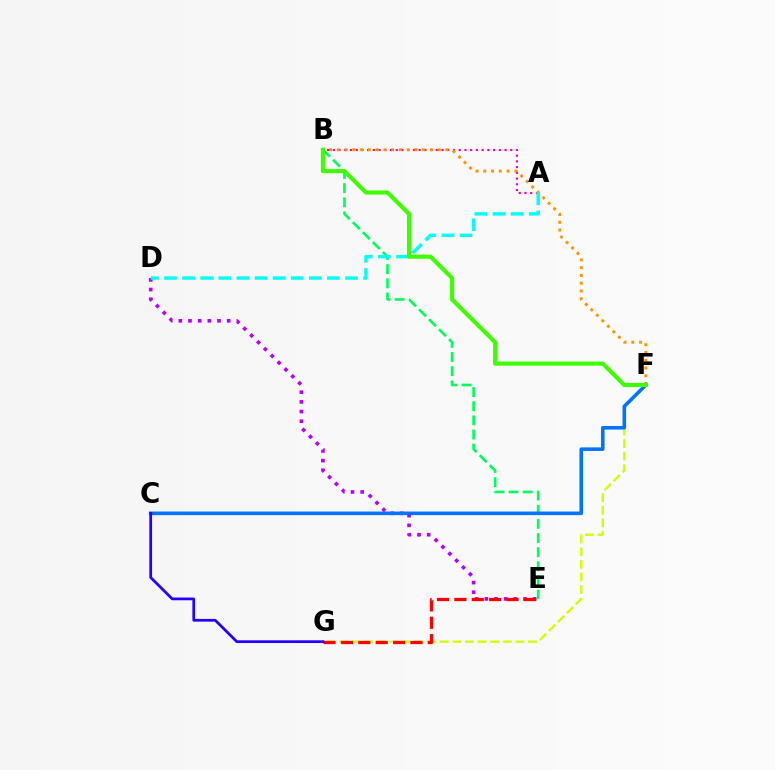{('A', 'B'): [{'color': '#ff00ac', 'line_style': 'dotted', 'thickness': 1.56}], ('F', 'G'): [{'color': '#d1ff00', 'line_style': 'dashed', 'thickness': 1.71}], ('B', 'F'): [{'color': '#ff9400', 'line_style': 'dotted', 'thickness': 2.11}, {'color': '#3dff00', 'line_style': 'solid', 'thickness': 2.96}], ('D', 'E'): [{'color': '#b900ff', 'line_style': 'dotted', 'thickness': 2.63}], ('E', 'G'): [{'color': '#ff0000', 'line_style': 'dashed', 'thickness': 2.36}], ('B', 'E'): [{'color': '#00ff5c', 'line_style': 'dashed', 'thickness': 1.92}], ('C', 'F'): [{'color': '#0074ff', 'line_style': 'solid', 'thickness': 2.58}], ('A', 'D'): [{'color': '#00fff6', 'line_style': 'dashed', 'thickness': 2.46}], ('C', 'G'): [{'color': '#2500ff', 'line_style': 'solid', 'thickness': 1.98}]}